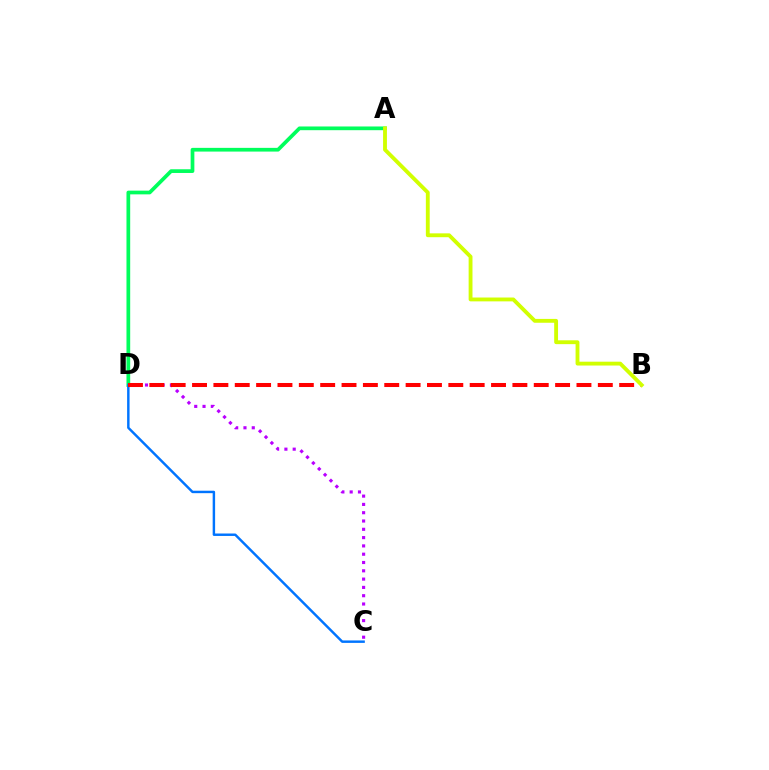{('C', 'D'): [{'color': '#b900ff', 'line_style': 'dotted', 'thickness': 2.25}, {'color': '#0074ff', 'line_style': 'solid', 'thickness': 1.76}], ('A', 'D'): [{'color': '#00ff5c', 'line_style': 'solid', 'thickness': 2.68}], ('B', 'D'): [{'color': '#ff0000', 'line_style': 'dashed', 'thickness': 2.9}], ('A', 'B'): [{'color': '#d1ff00', 'line_style': 'solid', 'thickness': 2.77}]}